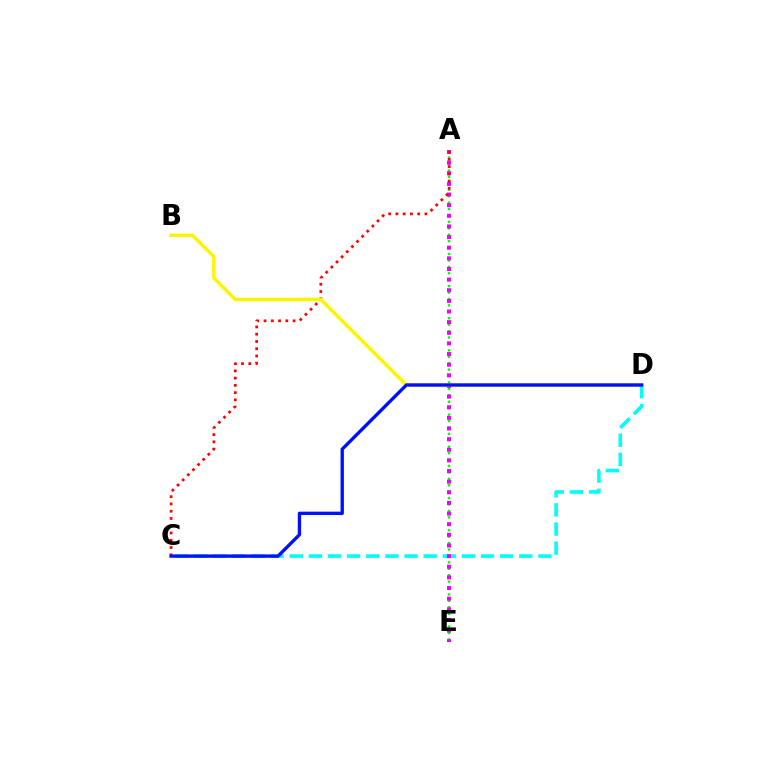{('C', 'D'): [{'color': '#00fff6', 'line_style': 'dashed', 'thickness': 2.6}, {'color': '#0010ff', 'line_style': 'solid', 'thickness': 2.41}], ('A', 'E'): [{'color': '#08ff00', 'line_style': 'dotted', 'thickness': 1.75}, {'color': '#ee00ff', 'line_style': 'dotted', 'thickness': 2.89}], ('A', 'C'): [{'color': '#ff0000', 'line_style': 'dotted', 'thickness': 1.97}], ('B', 'D'): [{'color': '#fcf500', 'line_style': 'solid', 'thickness': 2.48}]}